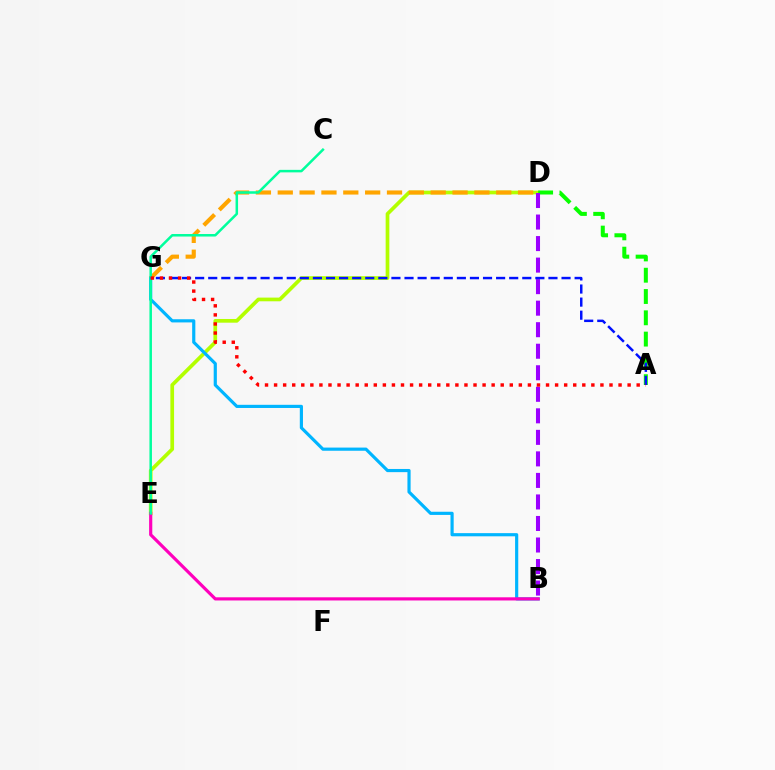{('D', 'E'): [{'color': '#b3ff00', 'line_style': 'solid', 'thickness': 2.66}], ('B', 'G'): [{'color': '#00b5ff', 'line_style': 'solid', 'thickness': 2.28}], ('D', 'G'): [{'color': '#ffa500', 'line_style': 'dashed', 'thickness': 2.97}], ('B', 'E'): [{'color': '#ff00bd', 'line_style': 'solid', 'thickness': 2.28}], ('C', 'E'): [{'color': '#00ff9d', 'line_style': 'solid', 'thickness': 1.81}], ('A', 'D'): [{'color': '#08ff00', 'line_style': 'dashed', 'thickness': 2.89}], ('B', 'D'): [{'color': '#9b00ff', 'line_style': 'dashed', 'thickness': 2.92}], ('A', 'G'): [{'color': '#0010ff', 'line_style': 'dashed', 'thickness': 1.78}, {'color': '#ff0000', 'line_style': 'dotted', 'thickness': 2.46}]}